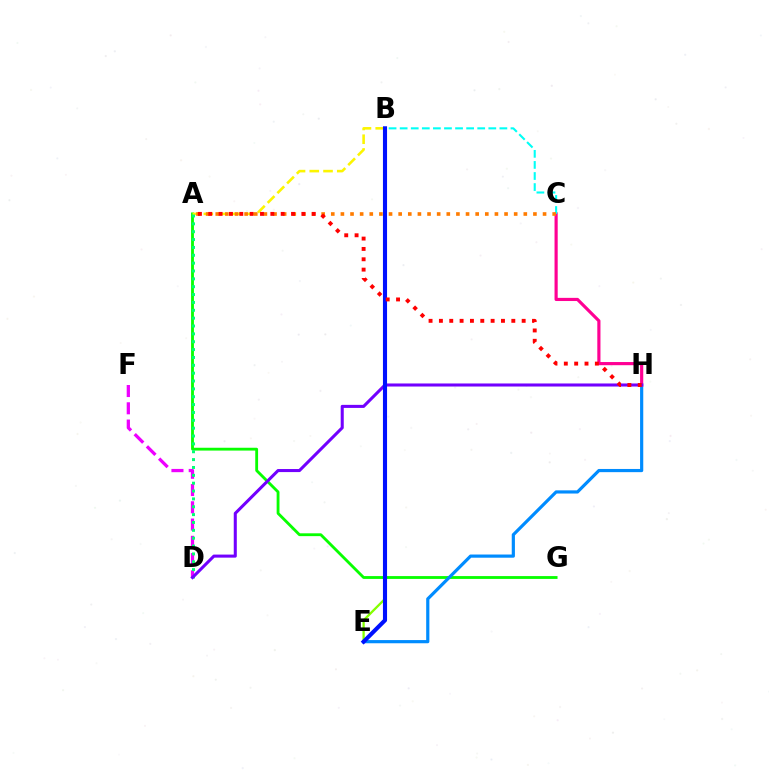{('D', 'F'): [{'color': '#ee00ff', 'line_style': 'dashed', 'thickness': 2.35}], ('A', 'G'): [{'color': '#08ff00', 'line_style': 'solid', 'thickness': 2.04}], ('A', 'B'): [{'color': '#fcf500', 'line_style': 'dashed', 'thickness': 1.87}], ('E', 'H'): [{'color': '#008cff', 'line_style': 'solid', 'thickness': 2.29}], ('C', 'H'): [{'color': '#ff0094', 'line_style': 'solid', 'thickness': 2.28}], ('A', 'D'): [{'color': '#00ff74', 'line_style': 'dotted', 'thickness': 2.14}], ('B', 'E'): [{'color': '#84ff00', 'line_style': 'solid', 'thickness': 1.65}, {'color': '#0010ff', 'line_style': 'solid', 'thickness': 2.96}], ('B', 'C'): [{'color': '#00fff6', 'line_style': 'dashed', 'thickness': 1.51}], ('D', 'H'): [{'color': '#7200ff', 'line_style': 'solid', 'thickness': 2.2}], ('A', 'C'): [{'color': '#ff7c00', 'line_style': 'dotted', 'thickness': 2.62}], ('A', 'H'): [{'color': '#ff0000', 'line_style': 'dotted', 'thickness': 2.81}]}